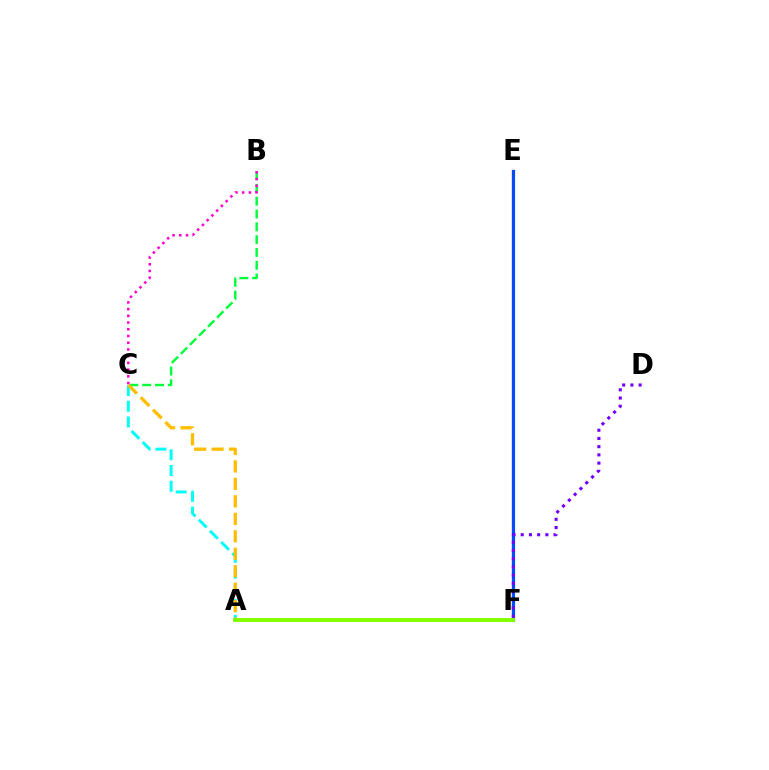{('B', 'C'): [{'color': '#00ff39', 'line_style': 'dashed', 'thickness': 1.74}, {'color': '#ff00cf', 'line_style': 'dotted', 'thickness': 1.83}], ('E', 'F'): [{'color': '#ff0000', 'line_style': 'solid', 'thickness': 1.59}, {'color': '#004bff', 'line_style': 'solid', 'thickness': 2.26}], ('A', 'C'): [{'color': '#00fff6', 'line_style': 'dashed', 'thickness': 2.14}, {'color': '#ffbd00', 'line_style': 'dashed', 'thickness': 2.37}], ('D', 'F'): [{'color': '#7200ff', 'line_style': 'dotted', 'thickness': 2.23}], ('A', 'F'): [{'color': '#84ff00', 'line_style': 'solid', 'thickness': 2.84}]}